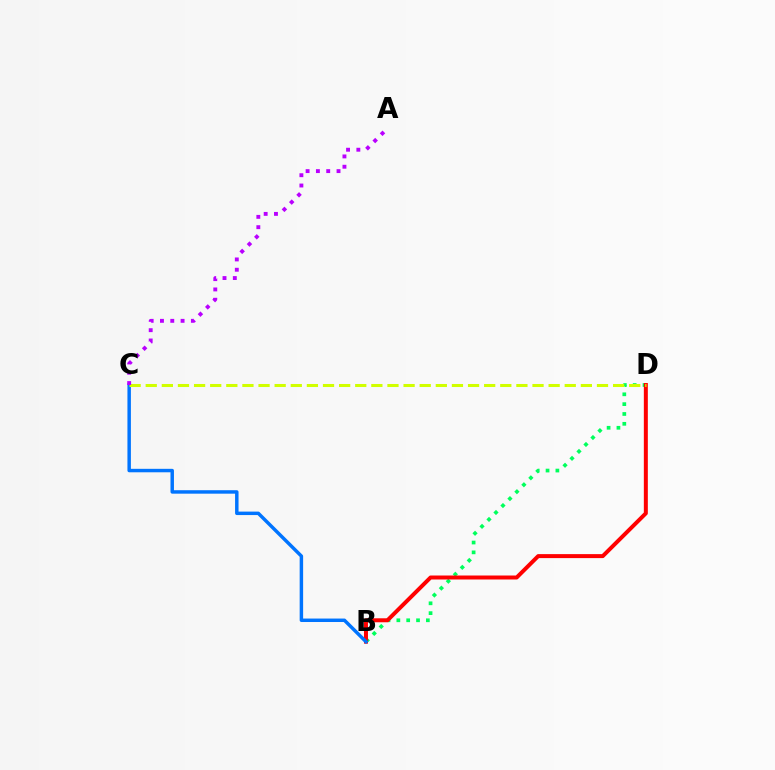{('B', 'D'): [{'color': '#00ff5c', 'line_style': 'dotted', 'thickness': 2.67}, {'color': '#ff0000', 'line_style': 'solid', 'thickness': 2.87}], ('B', 'C'): [{'color': '#0074ff', 'line_style': 'solid', 'thickness': 2.49}], ('C', 'D'): [{'color': '#d1ff00', 'line_style': 'dashed', 'thickness': 2.19}], ('A', 'C'): [{'color': '#b900ff', 'line_style': 'dotted', 'thickness': 2.8}]}